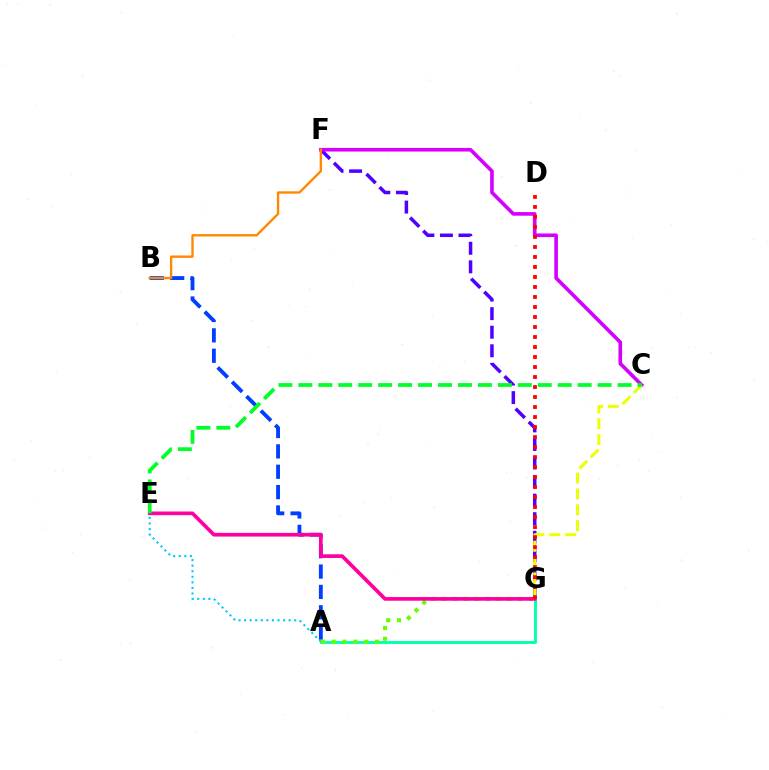{('F', 'G'): [{'color': '#4f00ff', 'line_style': 'dashed', 'thickness': 2.52}], ('A', 'B'): [{'color': '#003fff', 'line_style': 'dashed', 'thickness': 2.77}], ('A', 'G'): [{'color': '#00ffaf', 'line_style': 'solid', 'thickness': 2.07}, {'color': '#66ff00', 'line_style': 'dotted', 'thickness': 2.94}], ('C', 'F'): [{'color': '#d600ff', 'line_style': 'solid', 'thickness': 2.61}], ('A', 'E'): [{'color': '#00c7ff', 'line_style': 'dotted', 'thickness': 1.51}], ('C', 'G'): [{'color': '#eeff00', 'line_style': 'dashed', 'thickness': 2.15}], ('B', 'F'): [{'color': '#ff8800', 'line_style': 'solid', 'thickness': 1.71}], ('E', 'G'): [{'color': '#ff00a0', 'line_style': 'solid', 'thickness': 2.65}], ('C', 'E'): [{'color': '#00ff27', 'line_style': 'dashed', 'thickness': 2.71}], ('D', 'G'): [{'color': '#ff0000', 'line_style': 'dotted', 'thickness': 2.72}]}